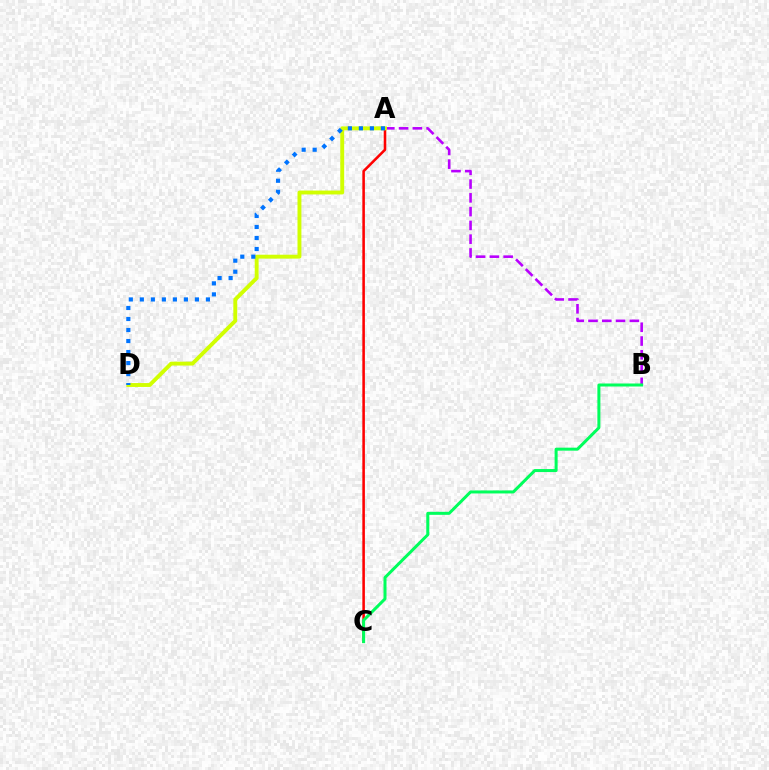{('A', 'C'): [{'color': '#ff0000', 'line_style': 'solid', 'thickness': 1.84}], ('A', 'B'): [{'color': '#b900ff', 'line_style': 'dashed', 'thickness': 1.87}], ('A', 'D'): [{'color': '#d1ff00', 'line_style': 'solid', 'thickness': 2.81}, {'color': '#0074ff', 'line_style': 'dotted', 'thickness': 2.99}], ('B', 'C'): [{'color': '#00ff5c', 'line_style': 'solid', 'thickness': 2.17}]}